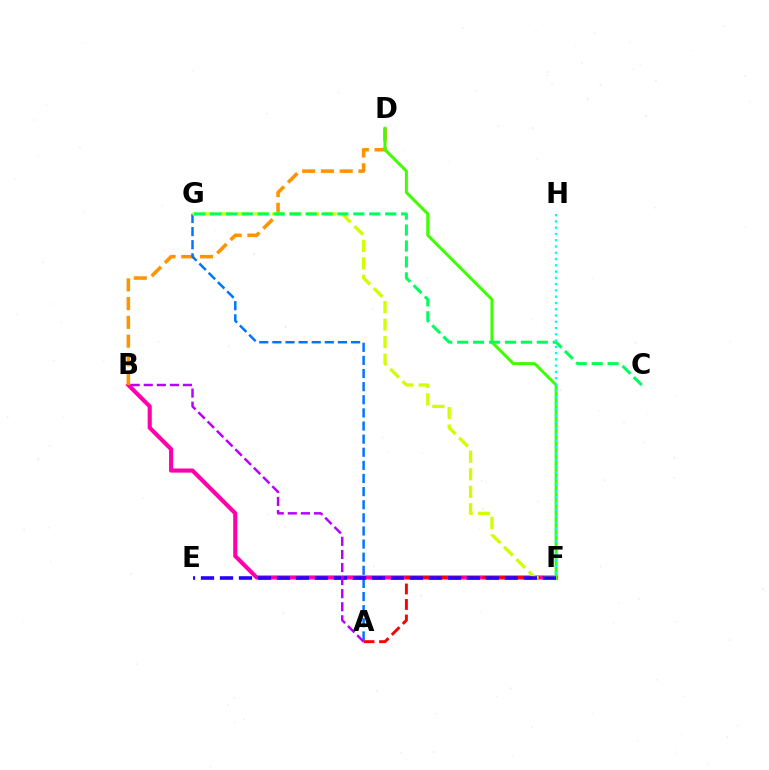{('B', 'F'): [{'color': '#ff00ac', 'line_style': 'solid', 'thickness': 2.97}], ('B', 'D'): [{'color': '#ff9400', 'line_style': 'dashed', 'thickness': 2.55}], ('A', 'G'): [{'color': '#0074ff', 'line_style': 'dashed', 'thickness': 1.78}], ('A', 'F'): [{'color': '#ff0000', 'line_style': 'dashed', 'thickness': 2.11}], ('D', 'F'): [{'color': '#3dff00', 'line_style': 'solid', 'thickness': 2.15}], ('F', 'G'): [{'color': '#d1ff00', 'line_style': 'dashed', 'thickness': 2.38}], ('C', 'G'): [{'color': '#00ff5c', 'line_style': 'dashed', 'thickness': 2.16}], ('F', 'H'): [{'color': '#00fff6', 'line_style': 'dotted', 'thickness': 1.7}], ('E', 'F'): [{'color': '#2500ff', 'line_style': 'dashed', 'thickness': 2.58}], ('A', 'B'): [{'color': '#b900ff', 'line_style': 'dashed', 'thickness': 1.78}]}